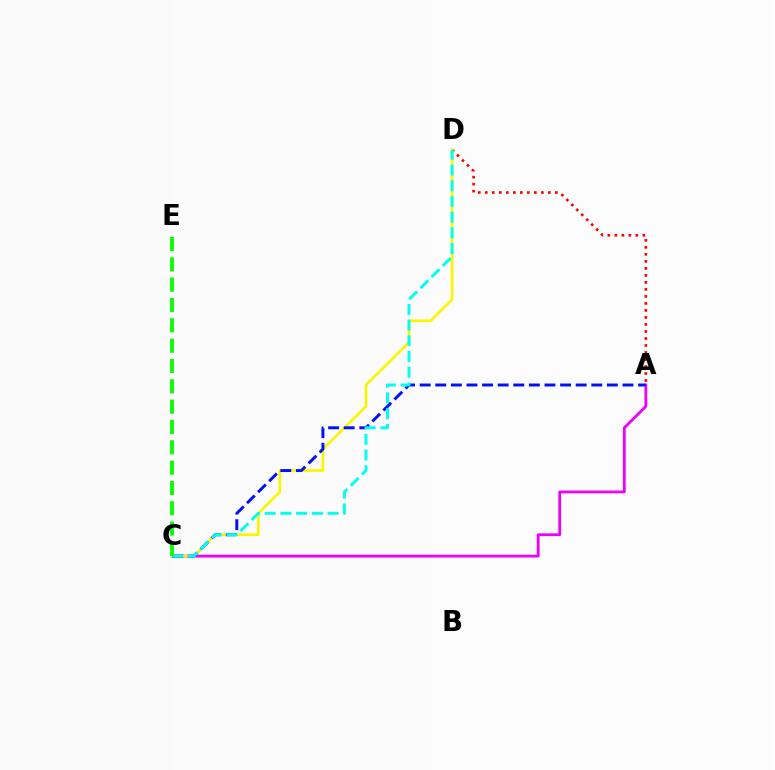{('A', 'C'): [{'color': '#ee00ff', 'line_style': 'solid', 'thickness': 2.01}, {'color': '#0010ff', 'line_style': 'dashed', 'thickness': 2.12}], ('A', 'D'): [{'color': '#ff0000', 'line_style': 'dotted', 'thickness': 1.9}], ('C', 'D'): [{'color': '#fcf500', 'line_style': 'solid', 'thickness': 1.93}, {'color': '#00fff6', 'line_style': 'dashed', 'thickness': 2.14}], ('C', 'E'): [{'color': '#08ff00', 'line_style': 'dashed', 'thickness': 2.76}]}